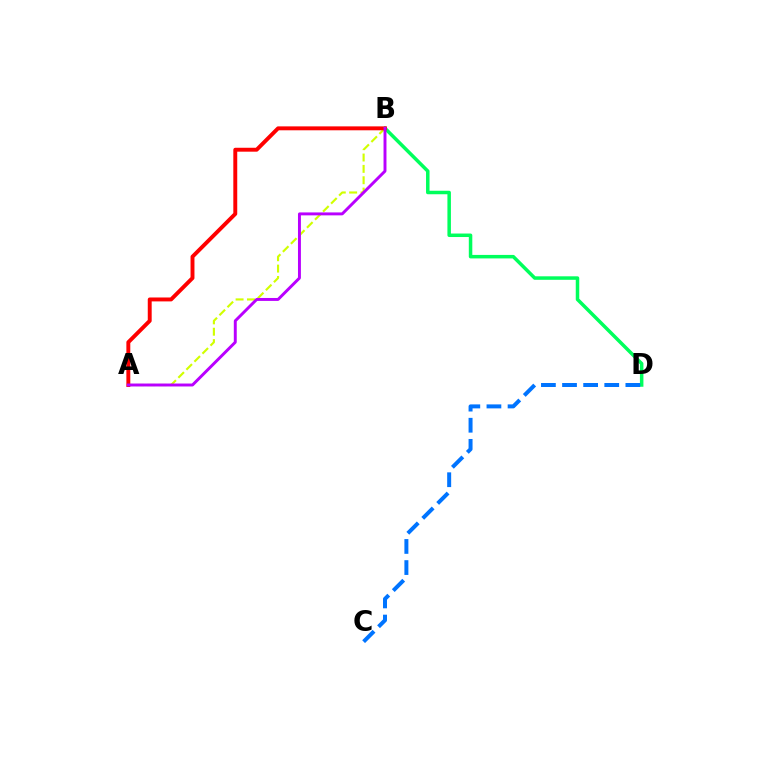{('A', 'B'): [{'color': '#d1ff00', 'line_style': 'dashed', 'thickness': 1.54}, {'color': '#ff0000', 'line_style': 'solid', 'thickness': 2.82}, {'color': '#b900ff', 'line_style': 'solid', 'thickness': 2.11}], ('B', 'D'): [{'color': '#00ff5c', 'line_style': 'solid', 'thickness': 2.52}], ('C', 'D'): [{'color': '#0074ff', 'line_style': 'dashed', 'thickness': 2.87}]}